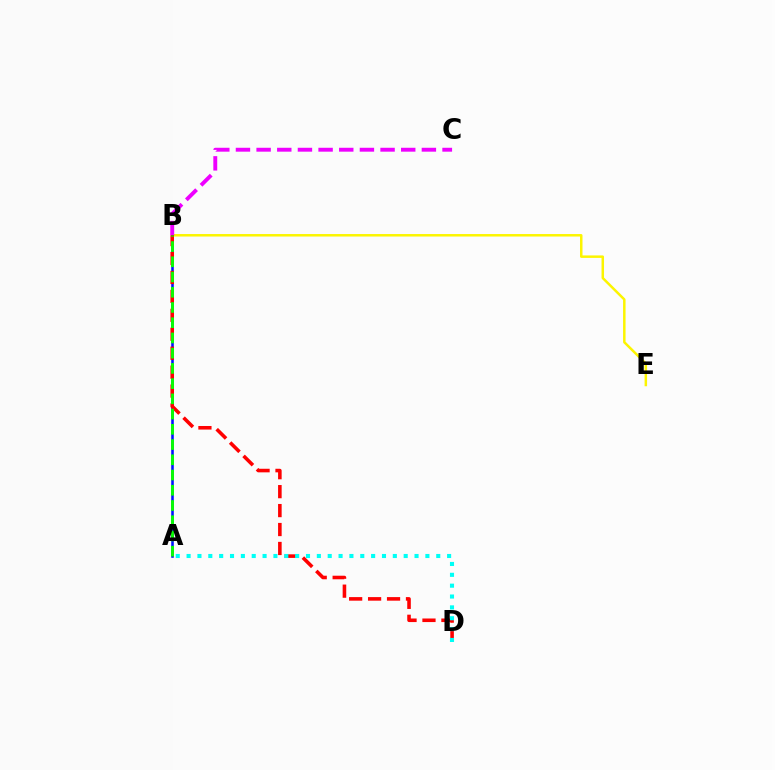{('B', 'E'): [{'color': '#fcf500', 'line_style': 'solid', 'thickness': 1.79}], ('A', 'B'): [{'color': '#0010ff', 'line_style': 'solid', 'thickness': 1.85}, {'color': '#08ff00', 'line_style': 'dashed', 'thickness': 2.07}], ('B', 'C'): [{'color': '#ee00ff', 'line_style': 'dashed', 'thickness': 2.81}], ('B', 'D'): [{'color': '#ff0000', 'line_style': 'dashed', 'thickness': 2.57}], ('A', 'D'): [{'color': '#00fff6', 'line_style': 'dotted', 'thickness': 2.95}]}